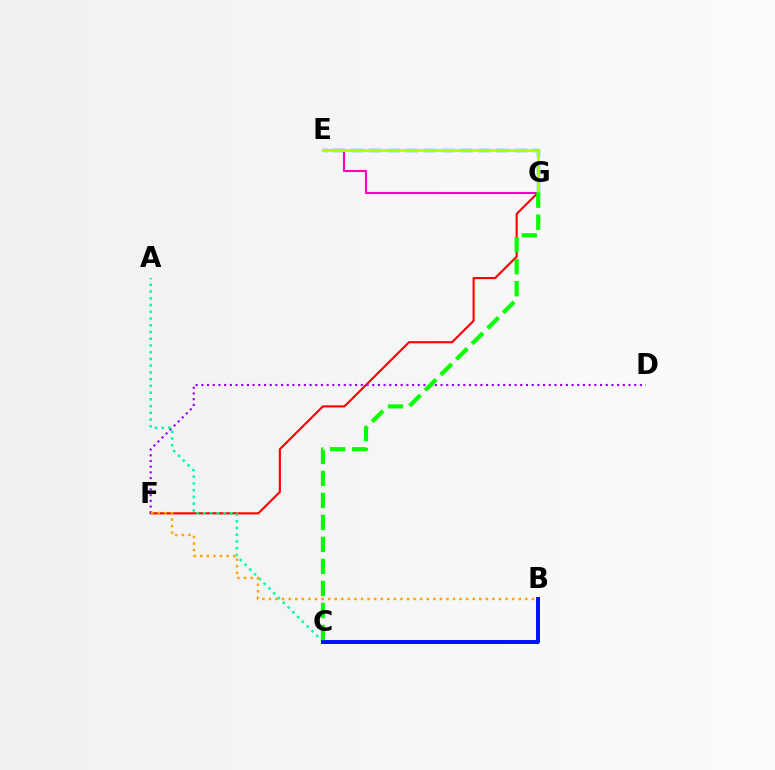{('E', 'G'): [{'color': '#00b5ff', 'line_style': 'dashed', 'thickness': 2.47}, {'color': '#ff00bd', 'line_style': 'solid', 'thickness': 1.51}, {'color': '#b3ff00', 'line_style': 'solid', 'thickness': 2.07}], ('F', 'G'): [{'color': '#ff0000', 'line_style': 'solid', 'thickness': 1.52}], ('D', 'F'): [{'color': '#9b00ff', 'line_style': 'dotted', 'thickness': 1.55}], ('A', 'C'): [{'color': '#00ff9d', 'line_style': 'dotted', 'thickness': 1.83}], ('B', 'C'): [{'color': '#0010ff', 'line_style': 'solid', 'thickness': 2.84}], ('B', 'F'): [{'color': '#ffa500', 'line_style': 'dotted', 'thickness': 1.79}], ('C', 'G'): [{'color': '#08ff00', 'line_style': 'dashed', 'thickness': 2.99}]}